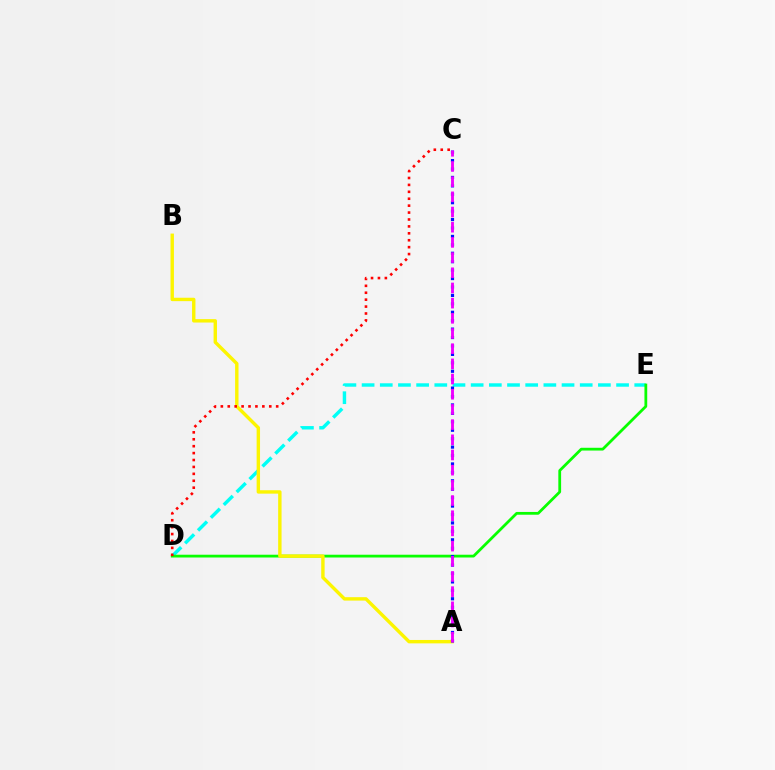{('D', 'E'): [{'color': '#00fff6', 'line_style': 'dashed', 'thickness': 2.47}, {'color': '#08ff00', 'line_style': 'solid', 'thickness': 2.0}], ('A', 'B'): [{'color': '#fcf500', 'line_style': 'solid', 'thickness': 2.45}], ('A', 'C'): [{'color': '#0010ff', 'line_style': 'dotted', 'thickness': 2.29}, {'color': '#ee00ff', 'line_style': 'dashed', 'thickness': 2.06}], ('C', 'D'): [{'color': '#ff0000', 'line_style': 'dotted', 'thickness': 1.88}]}